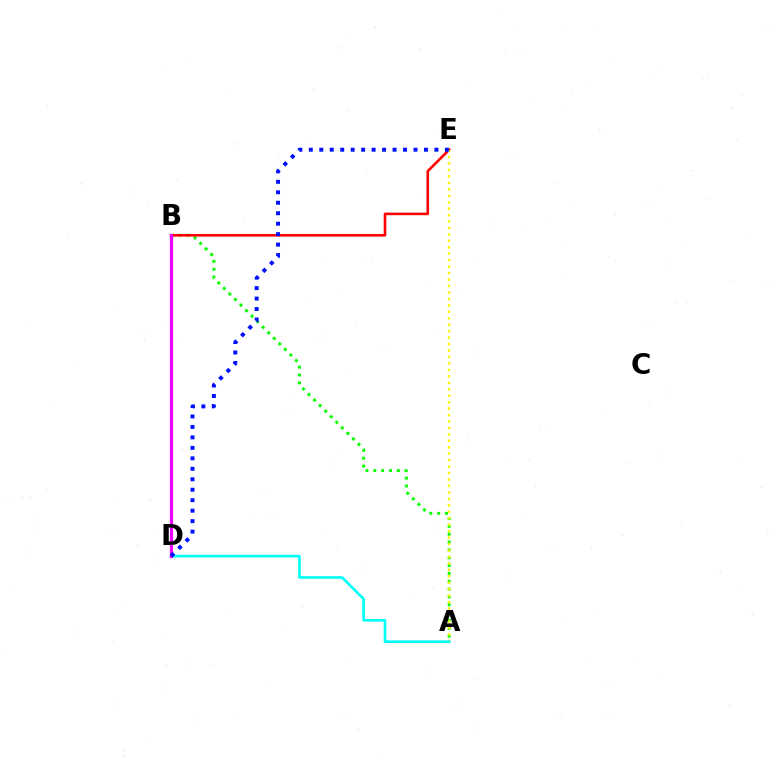{('A', 'B'): [{'color': '#08ff00', 'line_style': 'dotted', 'thickness': 2.13}], ('B', 'E'): [{'color': '#ff0000', 'line_style': 'solid', 'thickness': 1.87}], ('A', 'E'): [{'color': '#fcf500', 'line_style': 'dotted', 'thickness': 1.75}], ('A', 'D'): [{'color': '#00fff6', 'line_style': 'solid', 'thickness': 1.9}], ('B', 'D'): [{'color': '#ee00ff', 'line_style': 'solid', 'thickness': 2.3}], ('D', 'E'): [{'color': '#0010ff', 'line_style': 'dotted', 'thickness': 2.84}]}